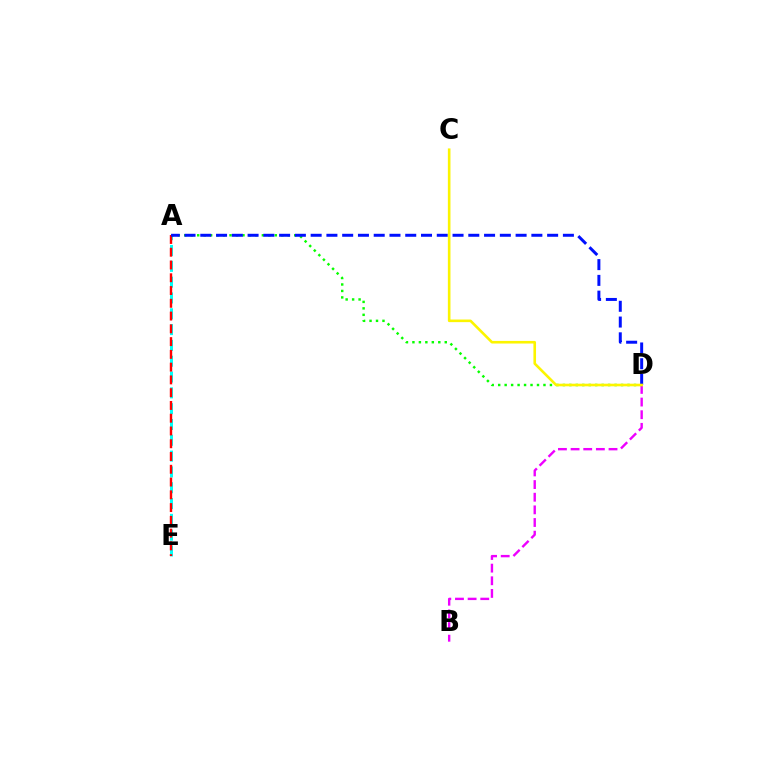{('A', 'E'): [{'color': '#00fff6', 'line_style': 'dashed', 'thickness': 2.15}, {'color': '#ff0000', 'line_style': 'dashed', 'thickness': 1.73}], ('B', 'D'): [{'color': '#ee00ff', 'line_style': 'dashed', 'thickness': 1.72}], ('A', 'D'): [{'color': '#08ff00', 'line_style': 'dotted', 'thickness': 1.76}, {'color': '#0010ff', 'line_style': 'dashed', 'thickness': 2.14}], ('C', 'D'): [{'color': '#fcf500', 'line_style': 'solid', 'thickness': 1.88}]}